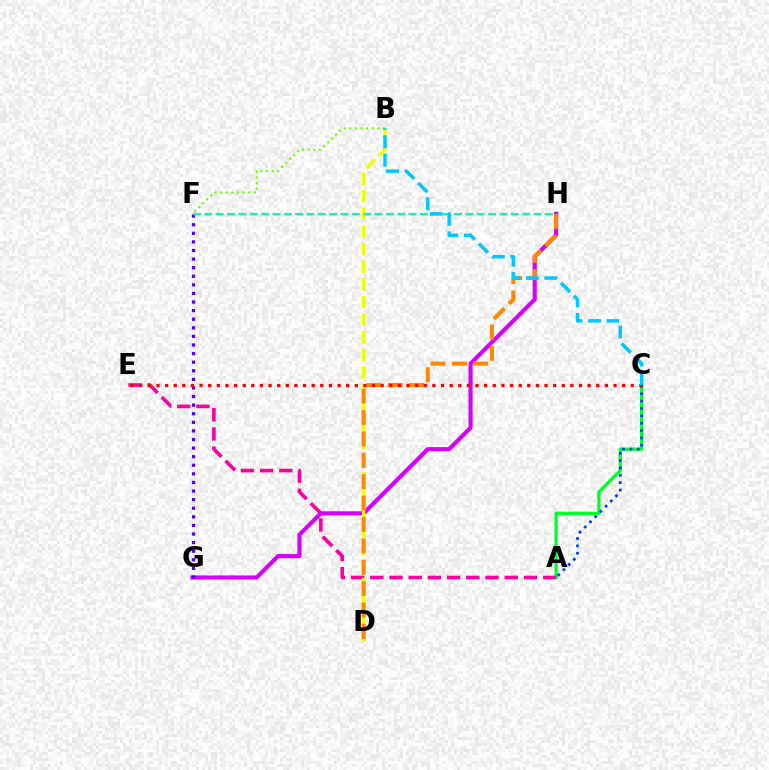{('A', 'C'): [{'color': '#00ff27', 'line_style': 'solid', 'thickness': 2.34}, {'color': '#003fff', 'line_style': 'dotted', 'thickness': 2.0}], ('G', 'H'): [{'color': '#d600ff', 'line_style': 'solid', 'thickness': 2.98}], ('F', 'G'): [{'color': '#4f00ff', 'line_style': 'dotted', 'thickness': 2.33}], ('A', 'E'): [{'color': '#ff00a0', 'line_style': 'dashed', 'thickness': 2.61}], ('B', 'D'): [{'color': '#eeff00', 'line_style': 'dashed', 'thickness': 2.4}], ('D', 'H'): [{'color': '#ff8800', 'line_style': 'dashed', 'thickness': 2.91}], ('B', 'F'): [{'color': '#66ff00', 'line_style': 'dotted', 'thickness': 1.52}], ('C', 'E'): [{'color': '#ff0000', 'line_style': 'dotted', 'thickness': 2.34}], ('F', 'H'): [{'color': '#00ffaf', 'line_style': 'dashed', 'thickness': 1.54}], ('B', 'C'): [{'color': '#00c7ff', 'line_style': 'dashed', 'thickness': 2.51}]}